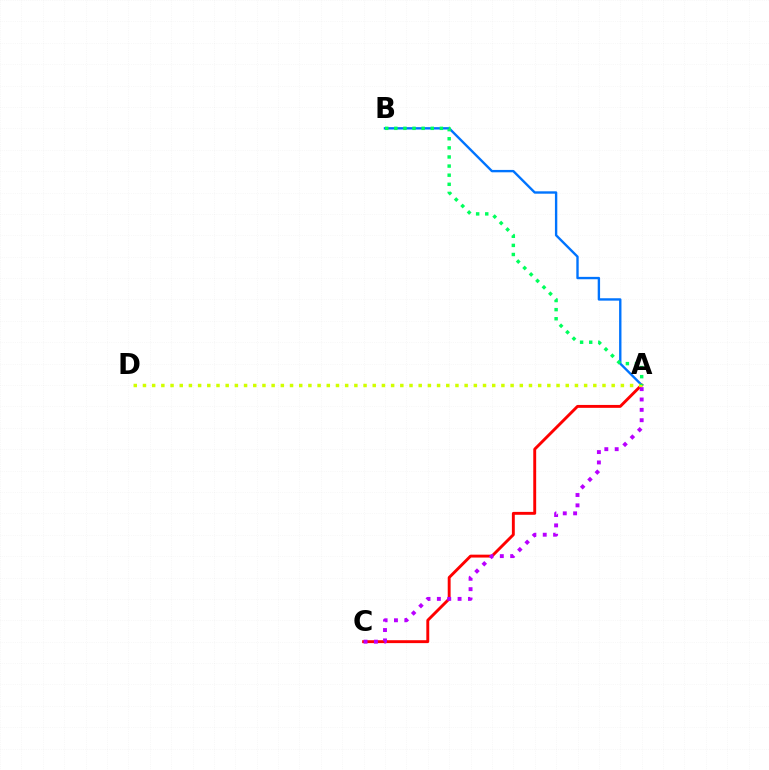{('A', 'C'): [{'color': '#ff0000', 'line_style': 'solid', 'thickness': 2.09}, {'color': '#b900ff', 'line_style': 'dotted', 'thickness': 2.81}], ('A', 'B'): [{'color': '#0074ff', 'line_style': 'solid', 'thickness': 1.71}, {'color': '#00ff5c', 'line_style': 'dotted', 'thickness': 2.47}], ('A', 'D'): [{'color': '#d1ff00', 'line_style': 'dotted', 'thickness': 2.5}]}